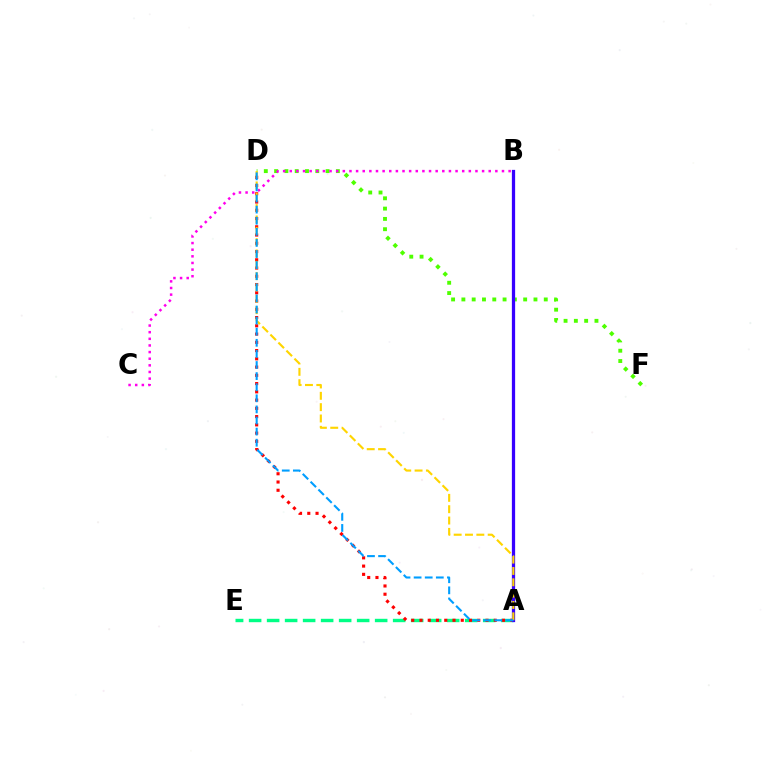{('A', 'E'): [{'color': '#00ff86', 'line_style': 'dashed', 'thickness': 2.45}], ('A', 'D'): [{'color': '#ff0000', 'line_style': 'dotted', 'thickness': 2.24}, {'color': '#ffd500', 'line_style': 'dashed', 'thickness': 1.54}, {'color': '#009eff', 'line_style': 'dashed', 'thickness': 1.51}], ('D', 'F'): [{'color': '#4fff00', 'line_style': 'dotted', 'thickness': 2.8}], ('A', 'B'): [{'color': '#3700ff', 'line_style': 'solid', 'thickness': 2.34}], ('B', 'C'): [{'color': '#ff00ed', 'line_style': 'dotted', 'thickness': 1.8}]}